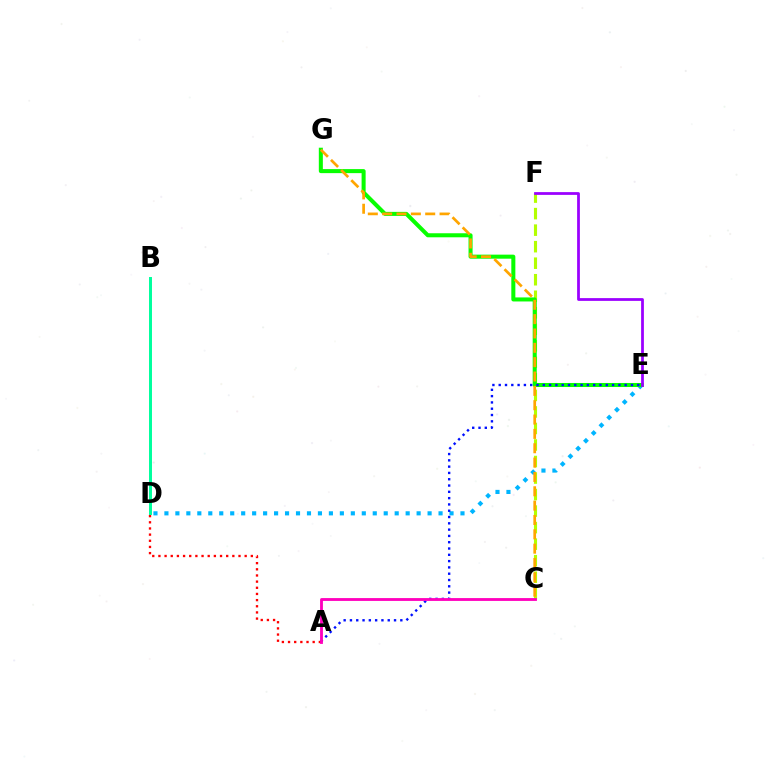{('C', 'F'): [{'color': '#b3ff00', 'line_style': 'dashed', 'thickness': 2.25}], ('D', 'E'): [{'color': '#00b5ff', 'line_style': 'dotted', 'thickness': 2.98}], ('E', 'G'): [{'color': '#08ff00', 'line_style': 'solid', 'thickness': 2.91}], ('E', 'F'): [{'color': '#9b00ff', 'line_style': 'solid', 'thickness': 1.99}], ('A', 'E'): [{'color': '#0010ff', 'line_style': 'dotted', 'thickness': 1.71}], ('A', 'D'): [{'color': '#ff0000', 'line_style': 'dotted', 'thickness': 1.67}], ('C', 'G'): [{'color': '#ffa500', 'line_style': 'dashed', 'thickness': 1.95}], ('B', 'D'): [{'color': '#00ff9d', 'line_style': 'solid', 'thickness': 2.14}], ('A', 'C'): [{'color': '#ff00bd', 'line_style': 'solid', 'thickness': 2.04}]}